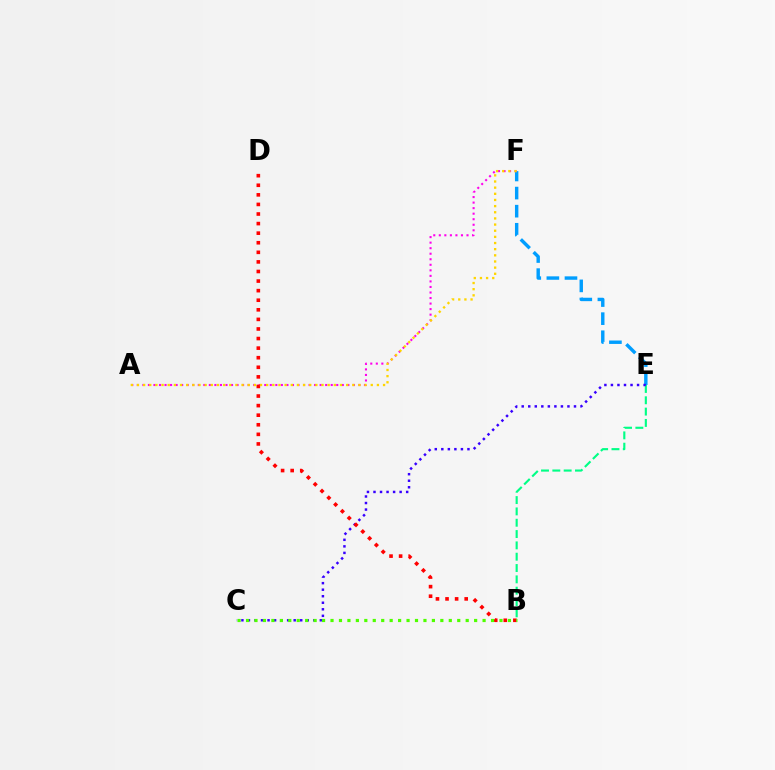{('E', 'F'): [{'color': '#009eff', 'line_style': 'dashed', 'thickness': 2.46}], ('B', 'E'): [{'color': '#00ff86', 'line_style': 'dashed', 'thickness': 1.54}], ('C', 'E'): [{'color': '#3700ff', 'line_style': 'dotted', 'thickness': 1.78}], ('A', 'F'): [{'color': '#ff00ed', 'line_style': 'dotted', 'thickness': 1.51}, {'color': '#ffd500', 'line_style': 'dotted', 'thickness': 1.67}], ('B', 'D'): [{'color': '#ff0000', 'line_style': 'dotted', 'thickness': 2.6}], ('B', 'C'): [{'color': '#4fff00', 'line_style': 'dotted', 'thickness': 2.3}]}